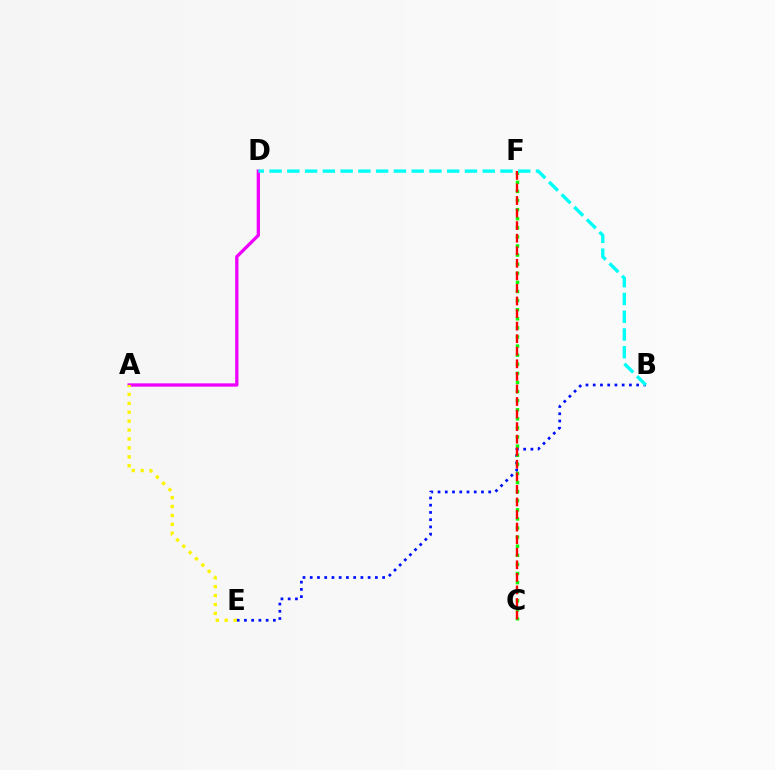{('B', 'E'): [{'color': '#0010ff', 'line_style': 'dotted', 'thickness': 1.97}], ('A', 'D'): [{'color': '#ee00ff', 'line_style': 'solid', 'thickness': 2.37}], ('C', 'F'): [{'color': '#08ff00', 'line_style': 'dotted', 'thickness': 2.47}, {'color': '#ff0000', 'line_style': 'dashed', 'thickness': 1.71}], ('A', 'E'): [{'color': '#fcf500', 'line_style': 'dotted', 'thickness': 2.42}], ('B', 'D'): [{'color': '#00fff6', 'line_style': 'dashed', 'thickness': 2.41}]}